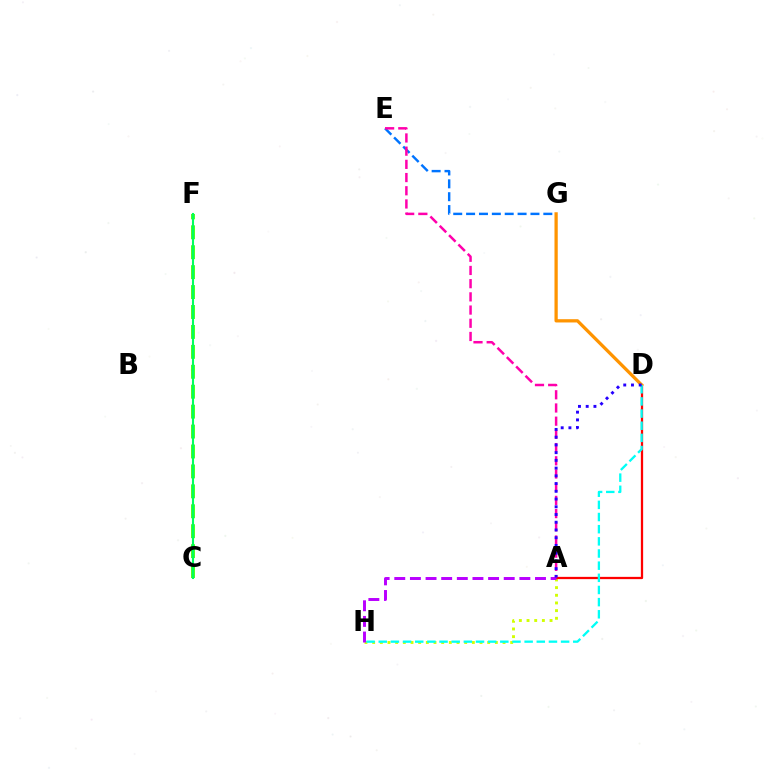{('E', 'G'): [{'color': '#0074ff', 'line_style': 'dashed', 'thickness': 1.75}], ('A', 'H'): [{'color': '#d1ff00', 'line_style': 'dotted', 'thickness': 2.08}, {'color': '#b900ff', 'line_style': 'dashed', 'thickness': 2.12}], ('A', 'D'): [{'color': '#ff0000', 'line_style': 'solid', 'thickness': 1.63}, {'color': '#2500ff', 'line_style': 'dotted', 'thickness': 2.1}], ('D', 'G'): [{'color': '#ff9400', 'line_style': 'solid', 'thickness': 2.35}], ('D', 'H'): [{'color': '#00fff6', 'line_style': 'dashed', 'thickness': 1.65}], ('C', 'F'): [{'color': '#3dff00', 'line_style': 'dashed', 'thickness': 2.71}, {'color': '#00ff5c', 'line_style': 'solid', 'thickness': 1.52}], ('A', 'E'): [{'color': '#ff00ac', 'line_style': 'dashed', 'thickness': 1.79}]}